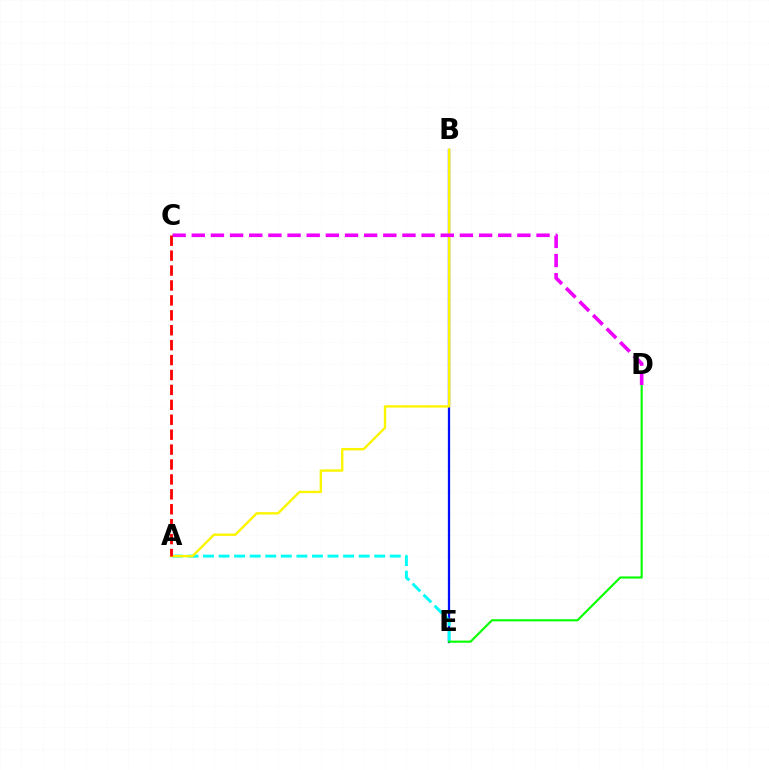{('B', 'E'): [{'color': '#0010ff', 'line_style': 'solid', 'thickness': 1.64}], ('A', 'E'): [{'color': '#00fff6', 'line_style': 'dashed', 'thickness': 2.11}], ('A', 'B'): [{'color': '#fcf500', 'line_style': 'solid', 'thickness': 1.71}], ('D', 'E'): [{'color': '#08ff00', 'line_style': 'solid', 'thickness': 1.54}], ('C', 'D'): [{'color': '#ee00ff', 'line_style': 'dashed', 'thickness': 2.6}], ('A', 'C'): [{'color': '#ff0000', 'line_style': 'dashed', 'thickness': 2.03}]}